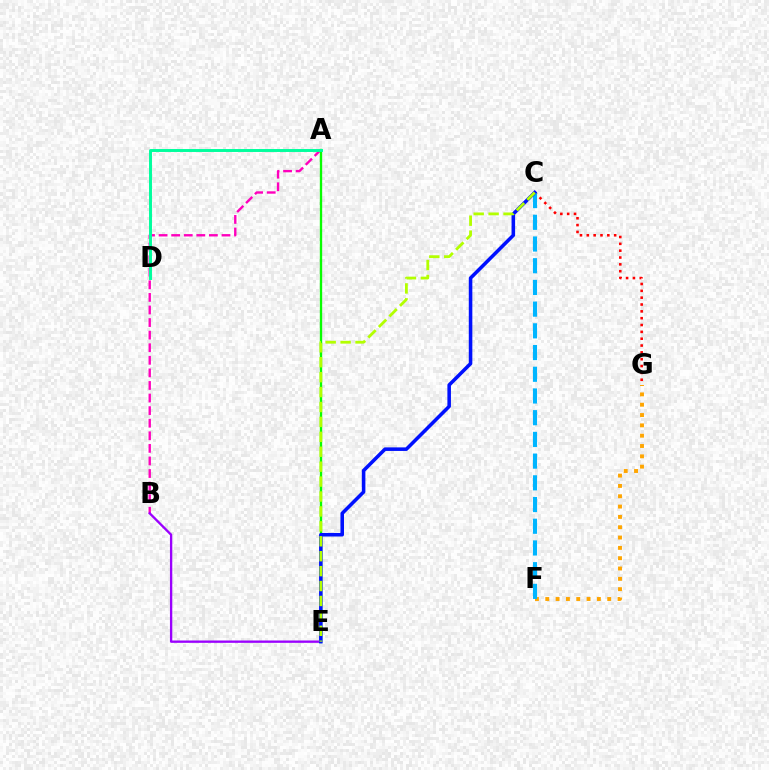{('A', 'B'): [{'color': '#ff00bd', 'line_style': 'dashed', 'thickness': 1.71}], ('A', 'E'): [{'color': '#08ff00', 'line_style': 'solid', 'thickness': 1.69}], ('C', 'G'): [{'color': '#ff0000', 'line_style': 'dotted', 'thickness': 1.86}], ('F', 'G'): [{'color': '#ffa500', 'line_style': 'dotted', 'thickness': 2.8}], ('C', 'F'): [{'color': '#00b5ff', 'line_style': 'dashed', 'thickness': 2.95}], ('B', 'E'): [{'color': '#9b00ff', 'line_style': 'solid', 'thickness': 1.68}], ('C', 'E'): [{'color': '#0010ff', 'line_style': 'solid', 'thickness': 2.56}, {'color': '#b3ff00', 'line_style': 'dashed', 'thickness': 2.03}], ('A', 'D'): [{'color': '#00ff9d', 'line_style': 'solid', 'thickness': 2.12}]}